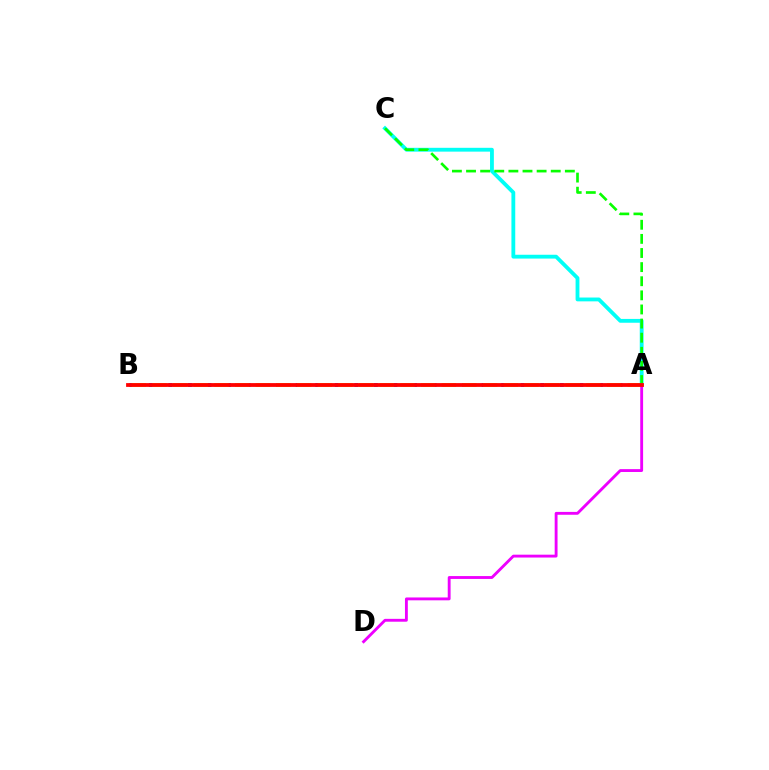{('A', 'B'): [{'color': '#0010ff', 'line_style': 'dotted', 'thickness': 2.66}, {'color': '#fcf500', 'line_style': 'dashed', 'thickness': 2.81}, {'color': '#ff0000', 'line_style': 'solid', 'thickness': 2.73}], ('A', 'C'): [{'color': '#00fff6', 'line_style': 'solid', 'thickness': 2.75}, {'color': '#08ff00', 'line_style': 'dashed', 'thickness': 1.92}], ('A', 'D'): [{'color': '#ee00ff', 'line_style': 'solid', 'thickness': 2.06}]}